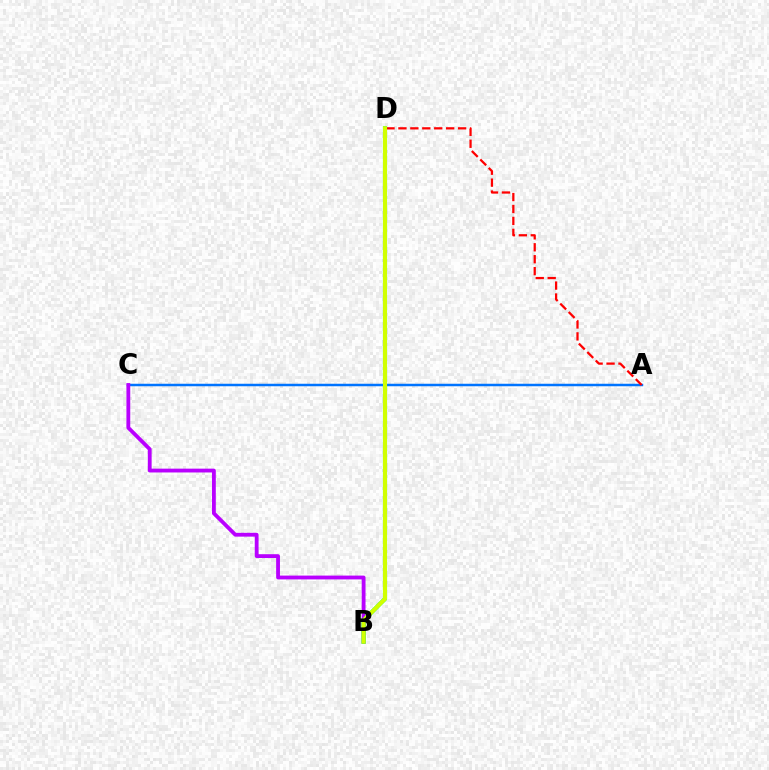{('A', 'C'): [{'color': '#0074ff', 'line_style': 'solid', 'thickness': 1.79}], ('A', 'D'): [{'color': '#ff0000', 'line_style': 'dashed', 'thickness': 1.62}], ('B', 'C'): [{'color': '#b900ff', 'line_style': 'solid', 'thickness': 2.75}], ('B', 'D'): [{'color': '#00ff5c', 'line_style': 'solid', 'thickness': 2.98}, {'color': '#d1ff00', 'line_style': 'solid', 'thickness': 2.91}]}